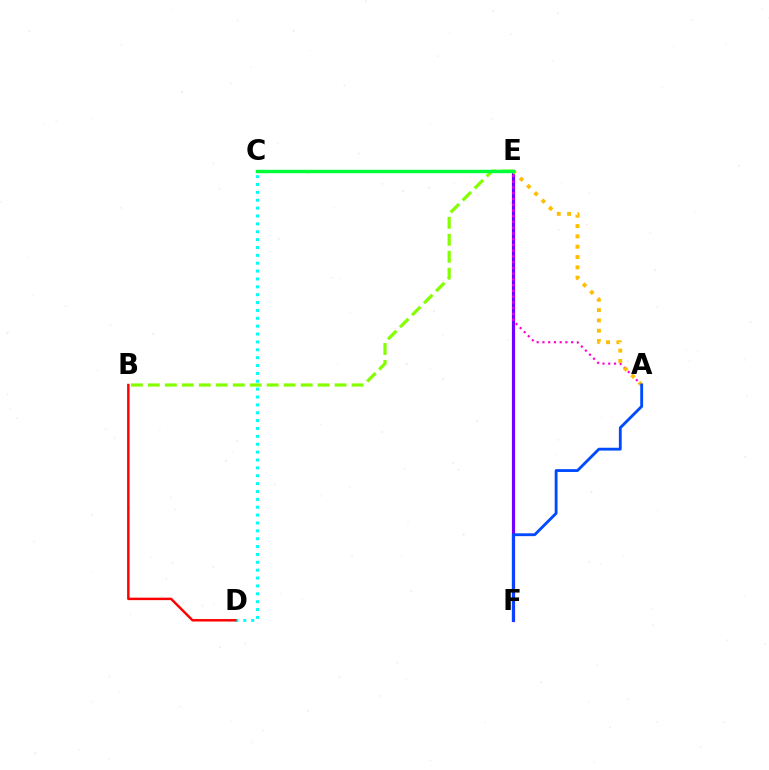{('B', 'E'): [{'color': '#84ff00', 'line_style': 'dashed', 'thickness': 2.31}], ('E', 'F'): [{'color': '#7200ff', 'line_style': 'solid', 'thickness': 2.29}], ('A', 'E'): [{'color': '#ff00cf', 'line_style': 'dotted', 'thickness': 1.56}, {'color': '#ffbd00', 'line_style': 'dotted', 'thickness': 2.8}], ('C', 'E'): [{'color': '#00ff39', 'line_style': 'solid', 'thickness': 2.46}], ('C', 'D'): [{'color': '#00fff6', 'line_style': 'dotted', 'thickness': 2.14}], ('B', 'D'): [{'color': '#ff0000', 'line_style': 'solid', 'thickness': 1.77}], ('A', 'F'): [{'color': '#004bff', 'line_style': 'solid', 'thickness': 2.04}]}